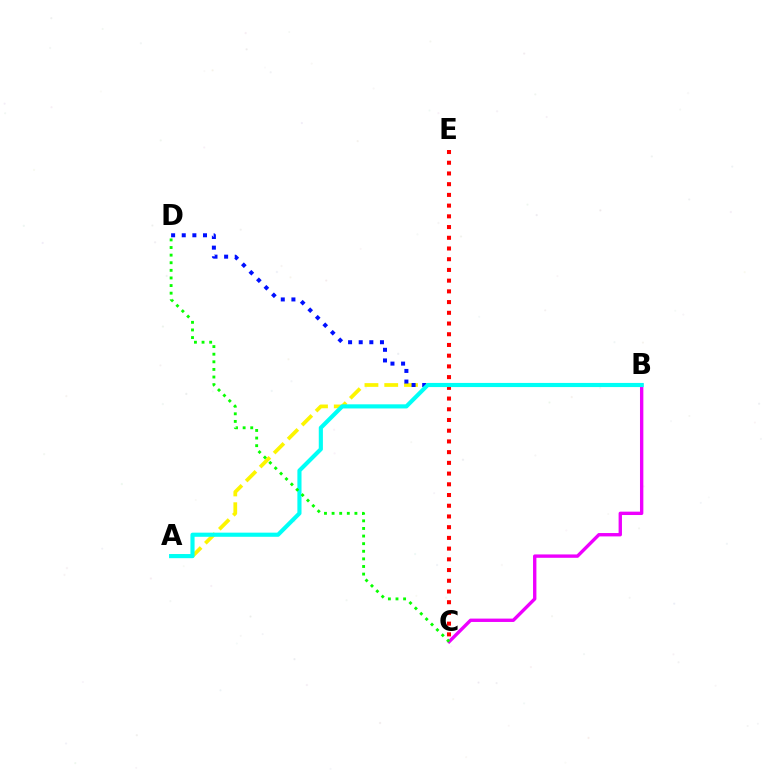{('C', 'E'): [{'color': '#ff0000', 'line_style': 'dotted', 'thickness': 2.91}], ('A', 'B'): [{'color': '#fcf500', 'line_style': 'dashed', 'thickness': 2.69}, {'color': '#00fff6', 'line_style': 'solid', 'thickness': 2.97}], ('B', 'C'): [{'color': '#ee00ff', 'line_style': 'solid', 'thickness': 2.43}], ('B', 'D'): [{'color': '#0010ff', 'line_style': 'dotted', 'thickness': 2.89}], ('C', 'D'): [{'color': '#08ff00', 'line_style': 'dotted', 'thickness': 2.07}]}